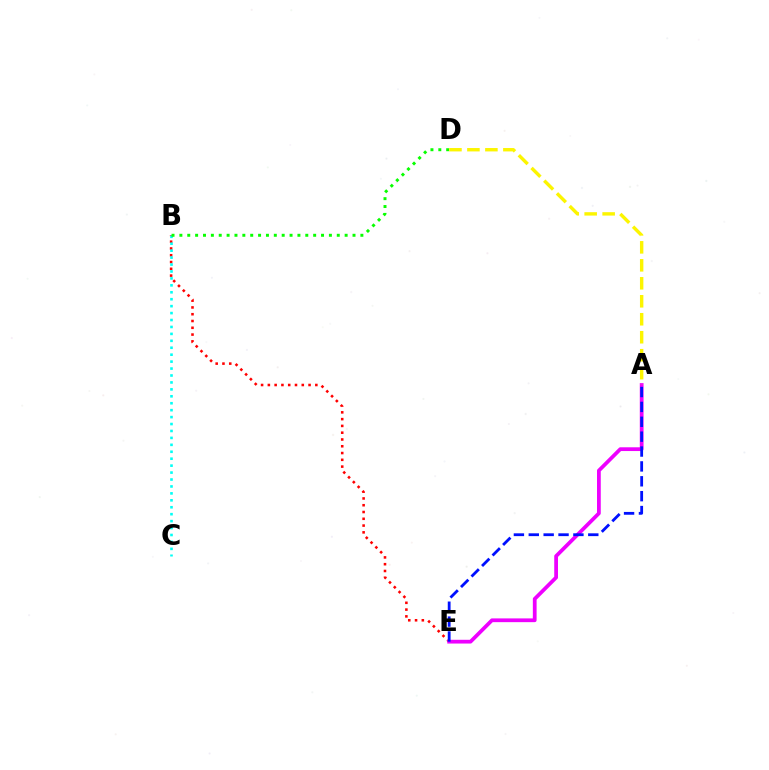{('B', 'E'): [{'color': '#ff0000', 'line_style': 'dotted', 'thickness': 1.84}], ('B', 'C'): [{'color': '#00fff6', 'line_style': 'dotted', 'thickness': 1.88}], ('A', 'E'): [{'color': '#ee00ff', 'line_style': 'solid', 'thickness': 2.7}, {'color': '#0010ff', 'line_style': 'dashed', 'thickness': 2.02}], ('B', 'D'): [{'color': '#08ff00', 'line_style': 'dotted', 'thickness': 2.14}], ('A', 'D'): [{'color': '#fcf500', 'line_style': 'dashed', 'thickness': 2.44}]}